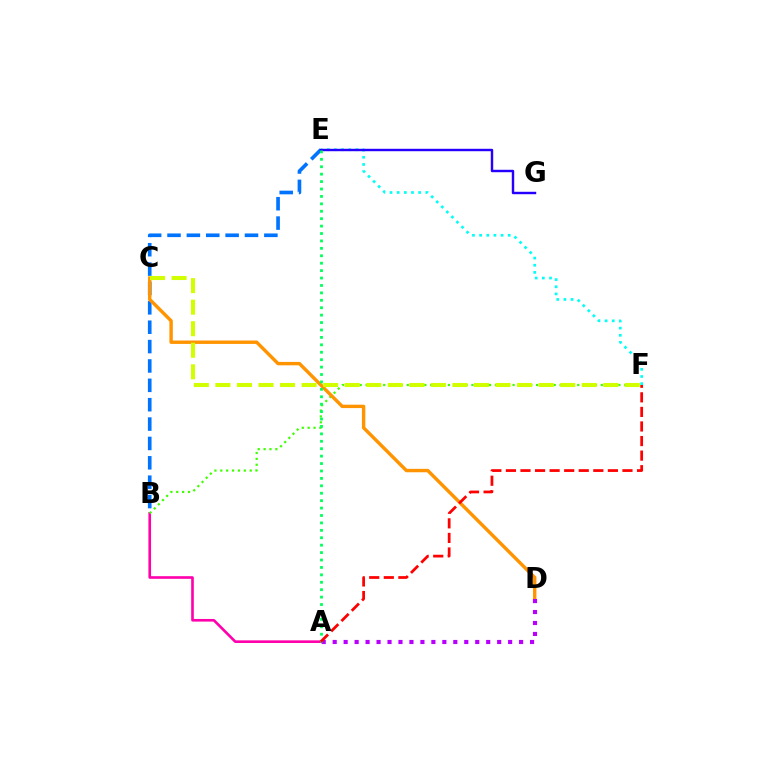{('A', 'B'): [{'color': '#ff00ac', 'line_style': 'solid', 'thickness': 1.89}], ('E', 'F'): [{'color': '#00fff6', 'line_style': 'dotted', 'thickness': 1.94}], ('B', 'F'): [{'color': '#3dff00', 'line_style': 'dotted', 'thickness': 1.6}], ('B', 'E'): [{'color': '#0074ff', 'line_style': 'dashed', 'thickness': 2.63}], ('C', 'D'): [{'color': '#ff9400', 'line_style': 'solid', 'thickness': 2.45}], ('C', 'F'): [{'color': '#d1ff00', 'line_style': 'dashed', 'thickness': 2.93}], ('E', 'G'): [{'color': '#2500ff', 'line_style': 'solid', 'thickness': 1.75}], ('A', 'D'): [{'color': '#b900ff', 'line_style': 'dotted', 'thickness': 2.98}], ('A', 'E'): [{'color': '#00ff5c', 'line_style': 'dotted', 'thickness': 2.02}], ('A', 'F'): [{'color': '#ff0000', 'line_style': 'dashed', 'thickness': 1.98}]}